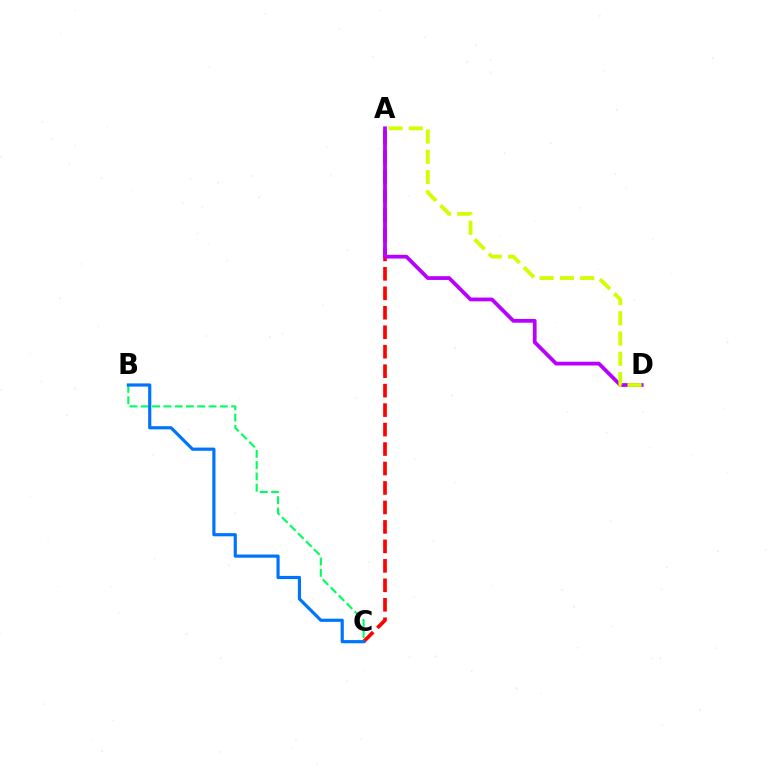{('A', 'C'): [{'color': '#ff0000', 'line_style': 'dashed', 'thickness': 2.64}], ('B', 'C'): [{'color': '#00ff5c', 'line_style': 'dashed', 'thickness': 1.53}, {'color': '#0074ff', 'line_style': 'solid', 'thickness': 2.29}], ('A', 'D'): [{'color': '#b900ff', 'line_style': 'solid', 'thickness': 2.71}, {'color': '#d1ff00', 'line_style': 'dashed', 'thickness': 2.75}]}